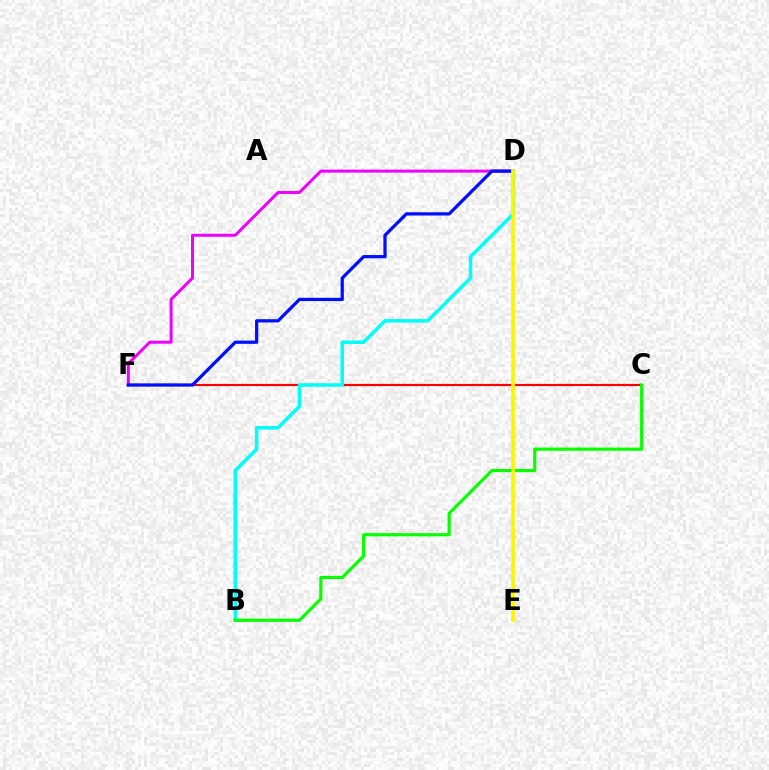{('D', 'F'): [{'color': '#ee00ff', 'line_style': 'solid', 'thickness': 2.15}, {'color': '#0010ff', 'line_style': 'solid', 'thickness': 2.34}], ('C', 'F'): [{'color': '#ff0000', 'line_style': 'solid', 'thickness': 1.54}], ('B', 'D'): [{'color': '#00fff6', 'line_style': 'solid', 'thickness': 2.53}], ('B', 'C'): [{'color': '#08ff00', 'line_style': 'solid', 'thickness': 2.29}], ('D', 'E'): [{'color': '#fcf500', 'line_style': 'solid', 'thickness': 2.63}]}